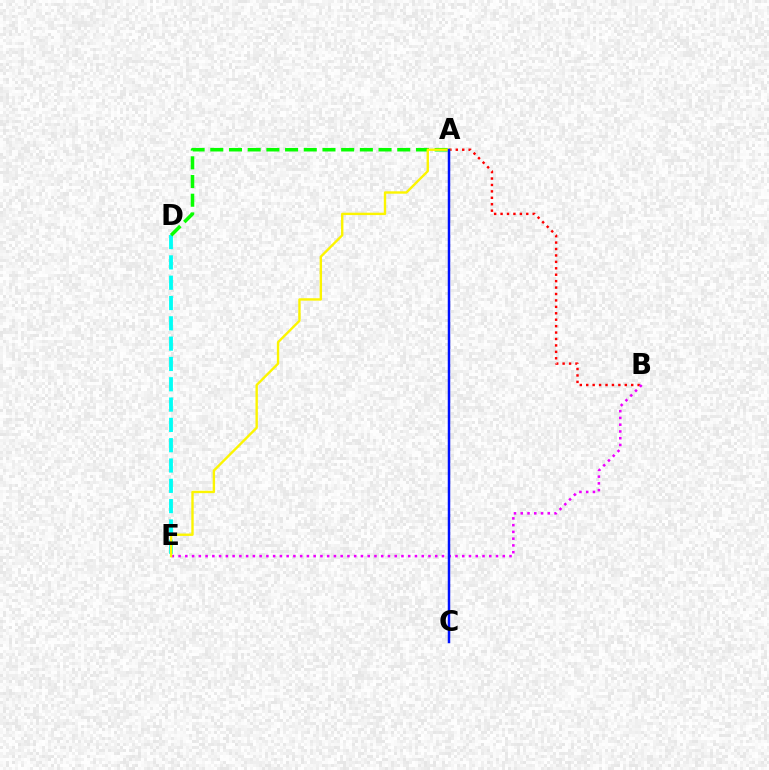{('A', 'B'): [{'color': '#ff0000', 'line_style': 'dotted', 'thickness': 1.75}], ('D', 'E'): [{'color': '#00fff6', 'line_style': 'dashed', 'thickness': 2.76}], ('B', 'E'): [{'color': '#ee00ff', 'line_style': 'dotted', 'thickness': 1.83}], ('A', 'D'): [{'color': '#08ff00', 'line_style': 'dashed', 'thickness': 2.54}], ('A', 'E'): [{'color': '#fcf500', 'line_style': 'solid', 'thickness': 1.72}], ('A', 'C'): [{'color': '#0010ff', 'line_style': 'solid', 'thickness': 1.79}]}